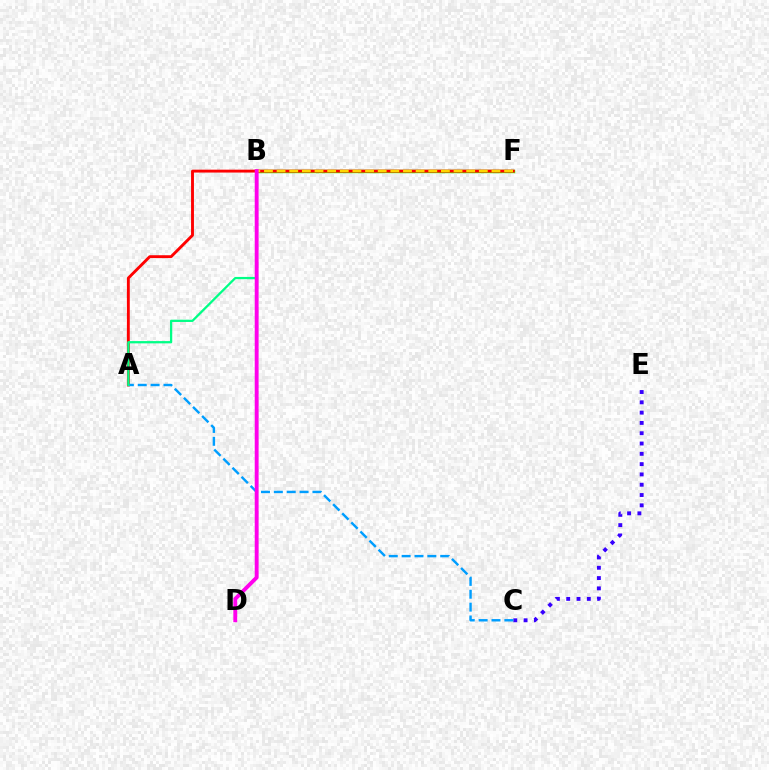{('B', 'F'): [{'color': '#4fff00', 'line_style': 'solid', 'thickness': 2.49}, {'color': '#ffd500', 'line_style': 'dashed', 'thickness': 1.72}], ('A', 'F'): [{'color': '#ff0000', 'line_style': 'solid', 'thickness': 2.07}], ('C', 'E'): [{'color': '#3700ff', 'line_style': 'dotted', 'thickness': 2.8}], ('A', 'C'): [{'color': '#009eff', 'line_style': 'dashed', 'thickness': 1.75}], ('A', 'B'): [{'color': '#00ff86', 'line_style': 'solid', 'thickness': 1.64}], ('B', 'D'): [{'color': '#ff00ed', 'line_style': 'solid', 'thickness': 2.8}]}